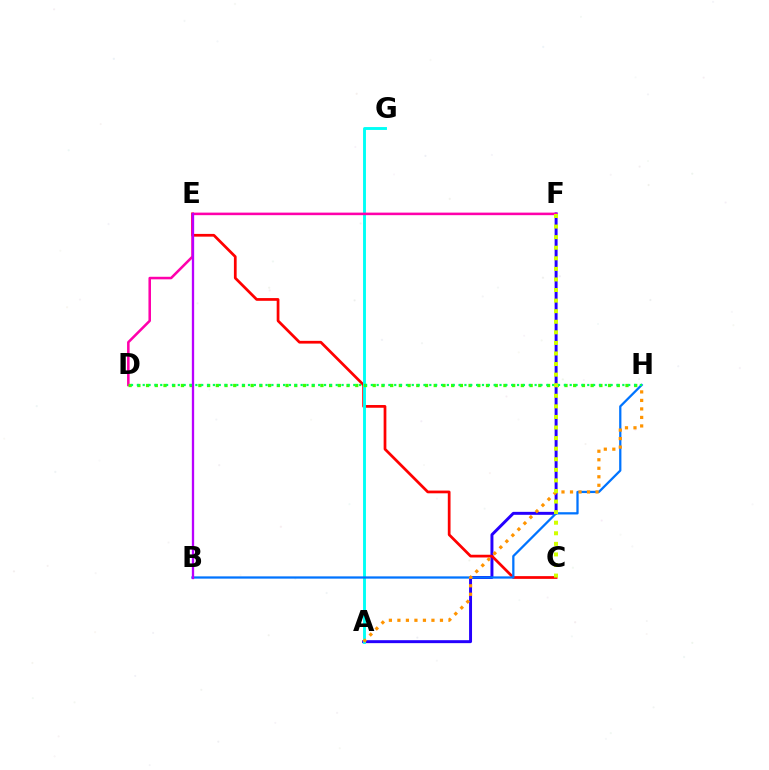{('A', 'F'): [{'color': '#2500ff', 'line_style': 'solid', 'thickness': 2.13}], ('C', 'E'): [{'color': '#ff0000', 'line_style': 'solid', 'thickness': 1.97}], ('A', 'G'): [{'color': '#00fff6', 'line_style': 'solid', 'thickness': 2.08}], ('D', 'F'): [{'color': '#ff00ac', 'line_style': 'solid', 'thickness': 1.83}], ('B', 'H'): [{'color': '#0074ff', 'line_style': 'solid', 'thickness': 1.63}], ('D', 'H'): [{'color': '#3dff00', 'line_style': 'dotted', 'thickness': 2.37}, {'color': '#00ff5c', 'line_style': 'dotted', 'thickness': 1.59}], ('A', 'H'): [{'color': '#ff9400', 'line_style': 'dotted', 'thickness': 2.31}], ('B', 'E'): [{'color': '#b900ff', 'line_style': 'solid', 'thickness': 1.66}], ('C', 'F'): [{'color': '#d1ff00', 'line_style': 'dotted', 'thickness': 2.87}]}